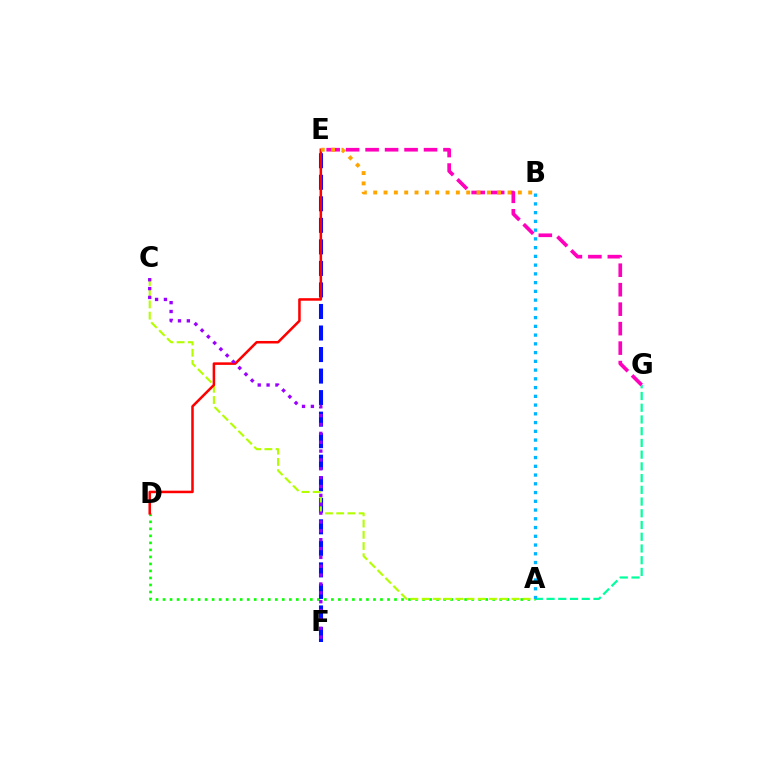{('A', 'D'): [{'color': '#08ff00', 'line_style': 'dotted', 'thickness': 1.91}], ('A', 'G'): [{'color': '#00ff9d', 'line_style': 'dashed', 'thickness': 1.59}], ('E', 'G'): [{'color': '#ff00bd', 'line_style': 'dashed', 'thickness': 2.65}], ('E', 'F'): [{'color': '#0010ff', 'line_style': 'dashed', 'thickness': 2.93}], ('A', 'C'): [{'color': '#b3ff00', 'line_style': 'dashed', 'thickness': 1.52}], ('D', 'E'): [{'color': '#ff0000', 'line_style': 'solid', 'thickness': 1.82}], ('B', 'E'): [{'color': '#ffa500', 'line_style': 'dotted', 'thickness': 2.81}], ('C', 'F'): [{'color': '#9b00ff', 'line_style': 'dotted', 'thickness': 2.41}], ('A', 'B'): [{'color': '#00b5ff', 'line_style': 'dotted', 'thickness': 2.38}]}